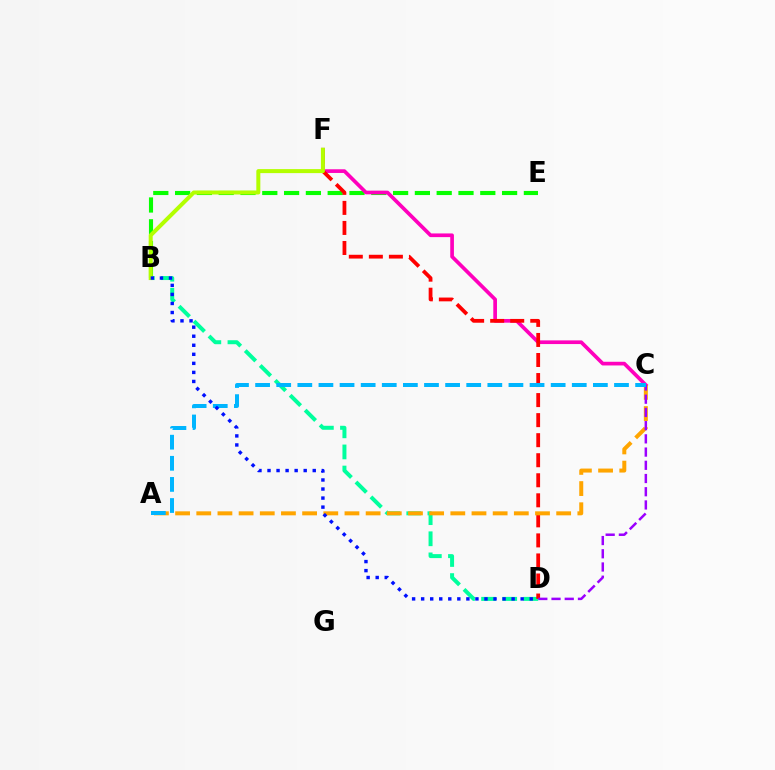{('B', 'E'): [{'color': '#08ff00', 'line_style': 'dashed', 'thickness': 2.96}], ('B', 'D'): [{'color': '#00ff9d', 'line_style': 'dashed', 'thickness': 2.87}, {'color': '#0010ff', 'line_style': 'dotted', 'thickness': 2.46}], ('C', 'F'): [{'color': '#ff00bd', 'line_style': 'solid', 'thickness': 2.65}], ('D', 'F'): [{'color': '#ff0000', 'line_style': 'dashed', 'thickness': 2.72}], ('A', 'C'): [{'color': '#ffa500', 'line_style': 'dashed', 'thickness': 2.88}, {'color': '#00b5ff', 'line_style': 'dashed', 'thickness': 2.87}], ('C', 'D'): [{'color': '#9b00ff', 'line_style': 'dashed', 'thickness': 1.8}], ('B', 'F'): [{'color': '#b3ff00', 'line_style': 'solid', 'thickness': 2.88}]}